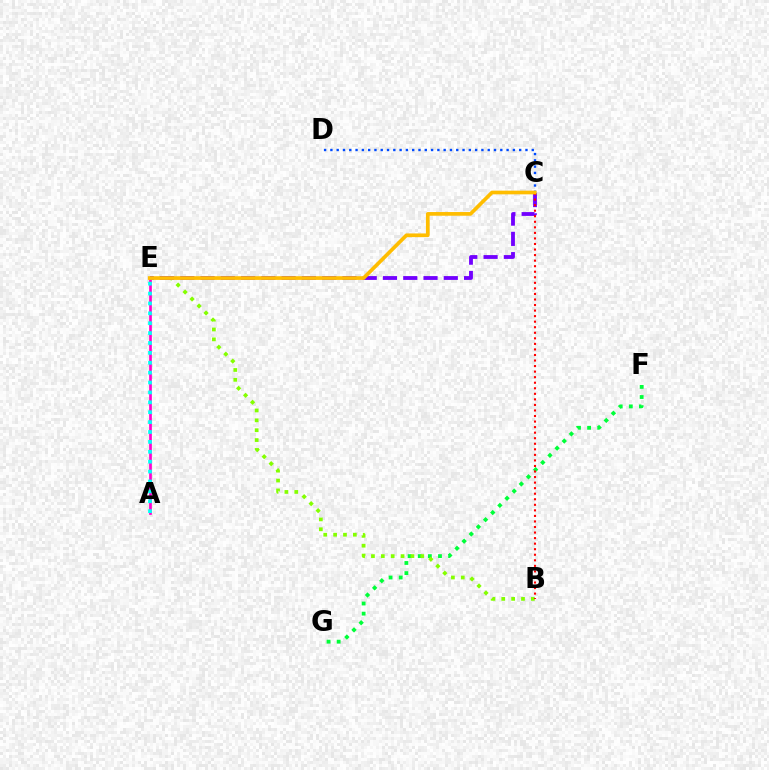{('F', 'G'): [{'color': '#00ff39', 'line_style': 'dotted', 'thickness': 2.75}], ('B', 'E'): [{'color': '#84ff00', 'line_style': 'dotted', 'thickness': 2.68}], ('A', 'E'): [{'color': '#ff00cf', 'line_style': 'solid', 'thickness': 1.94}, {'color': '#00fff6', 'line_style': 'dotted', 'thickness': 2.69}], ('C', 'E'): [{'color': '#7200ff', 'line_style': 'dashed', 'thickness': 2.75}, {'color': '#ffbd00', 'line_style': 'solid', 'thickness': 2.66}], ('C', 'D'): [{'color': '#004bff', 'line_style': 'dotted', 'thickness': 1.71}], ('B', 'C'): [{'color': '#ff0000', 'line_style': 'dotted', 'thickness': 1.51}]}